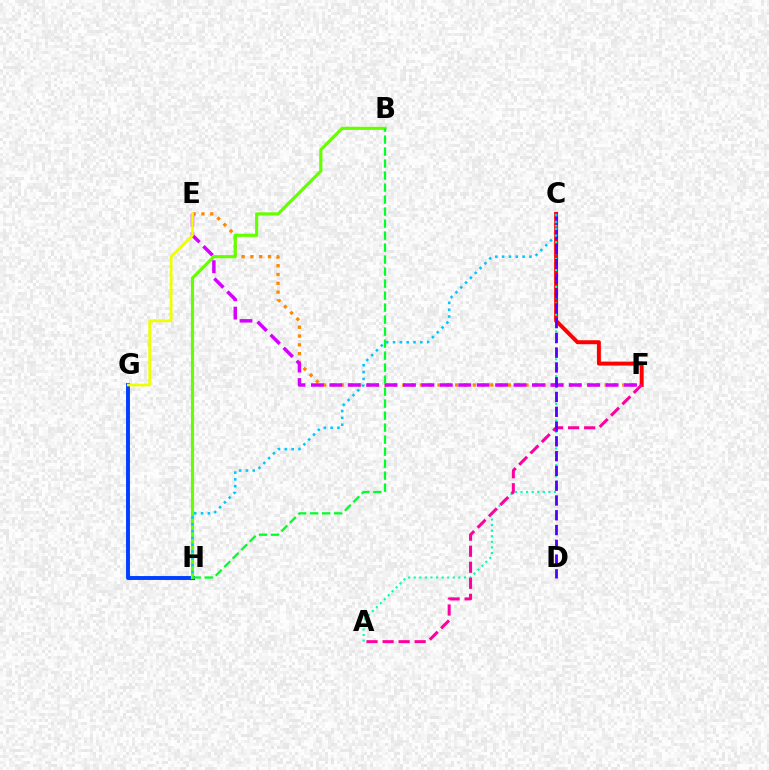{('G', 'H'): [{'color': '#003fff', 'line_style': 'solid', 'thickness': 2.81}], ('E', 'F'): [{'color': '#ff8800', 'line_style': 'dotted', 'thickness': 2.39}, {'color': '#d600ff', 'line_style': 'dashed', 'thickness': 2.5}], ('C', 'F'): [{'color': '#ff0000', 'line_style': 'solid', 'thickness': 2.85}], ('B', 'H'): [{'color': '#66ff00', 'line_style': 'solid', 'thickness': 2.28}, {'color': '#00ff27', 'line_style': 'dashed', 'thickness': 1.63}], ('A', 'C'): [{'color': '#00ffaf', 'line_style': 'dotted', 'thickness': 1.51}], ('A', 'F'): [{'color': '#ff00a0', 'line_style': 'dashed', 'thickness': 2.18}], ('E', 'G'): [{'color': '#eeff00', 'line_style': 'solid', 'thickness': 2.0}], ('C', 'D'): [{'color': '#4f00ff', 'line_style': 'dashed', 'thickness': 2.01}], ('C', 'H'): [{'color': '#00c7ff', 'line_style': 'dotted', 'thickness': 1.86}]}